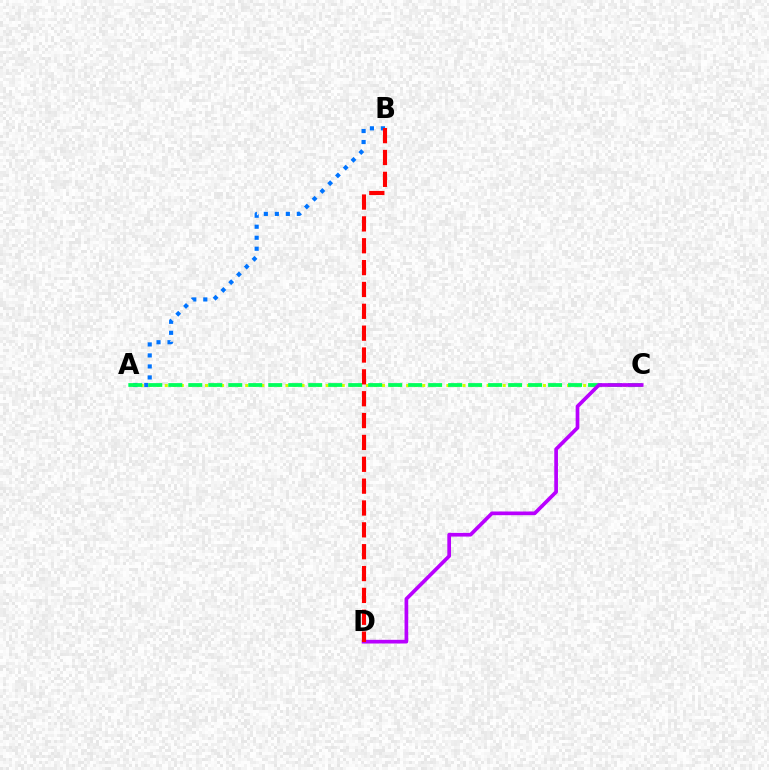{('A', 'C'): [{'color': '#d1ff00', 'line_style': 'dotted', 'thickness': 2.19}, {'color': '#00ff5c', 'line_style': 'dashed', 'thickness': 2.72}], ('A', 'B'): [{'color': '#0074ff', 'line_style': 'dotted', 'thickness': 2.99}], ('C', 'D'): [{'color': '#b900ff', 'line_style': 'solid', 'thickness': 2.66}], ('B', 'D'): [{'color': '#ff0000', 'line_style': 'dashed', 'thickness': 2.97}]}